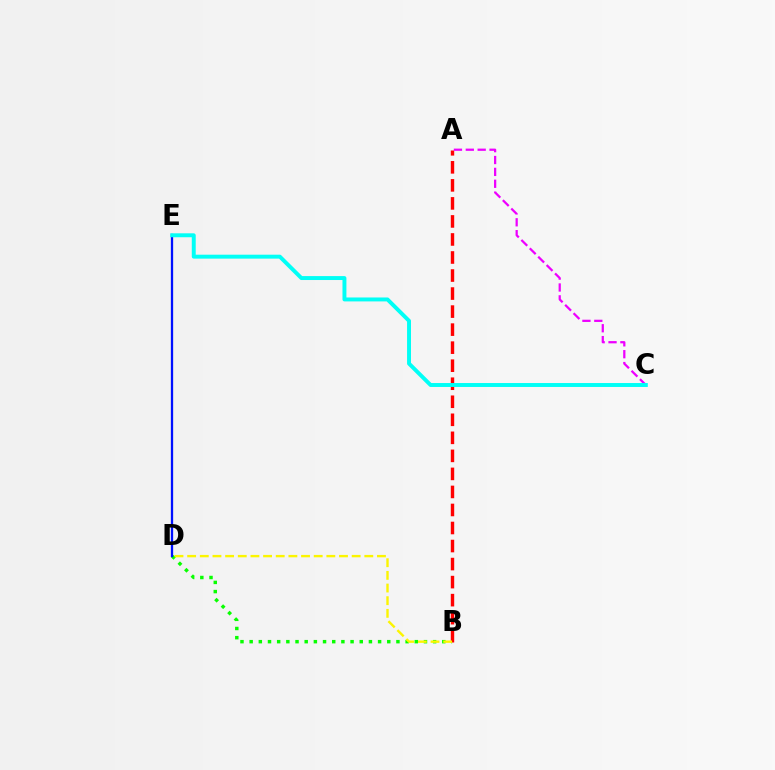{('B', 'D'): [{'color': '#08ff00', 'line_style': 'dotted', 'thickness': 2.49}, {'color': '#fcf500', 'line_style': 'dashed', 'thickness': 1.72}], ('A', 'B'): [{'color': '#ff0000', 'line_style': 'dashed', 'thickness': 2.45}], ('A', 'C'): [{'color': '#ee00ff', 'line_style': 'dashed', 'thickness': 1.61}], ('D', 'E'): [{'color': '#0010ff', 'line_style': 'solid', 'thickness': 1.65}], ('C', 'E'): [{'color': '#00fff6', 'line_style': 'solid', 'thickness': 2.83}]}